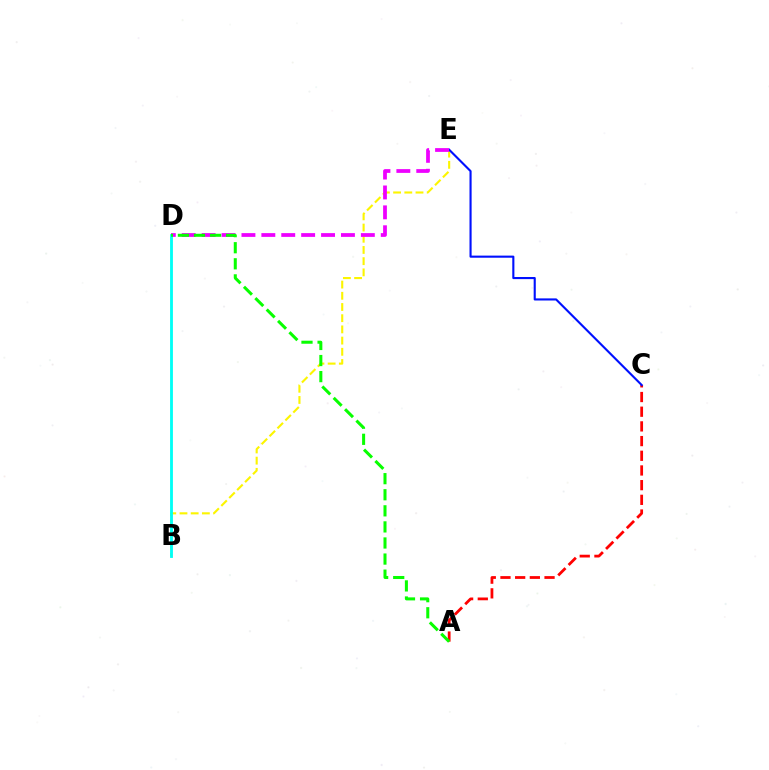{('B', 'E'): [{'color': '#fcf500', 'line_style': 'dashed', 'thickness': 1.52}], ('A', 'C'): [{'color': '#ff0000', 'line_style': 'dashed', 'thickness': 2.0}], ('C', 'E'): [{'color': '#0010ff', 'line_style': 'solid', 'thickness': 1.52}], ('D', 'E'): [{'color': '#ee00ff', 'line_style': 'dashed', 'thickness': 2.7}], ('B', 'D'): [{'color': '#00fff6', 'line_style': 'solid', 'thickness': 2.04}], ('A', 'D'): [{'color': '#08ff00', 'line_style': 'dashed', 'thickness': 2.18}]}